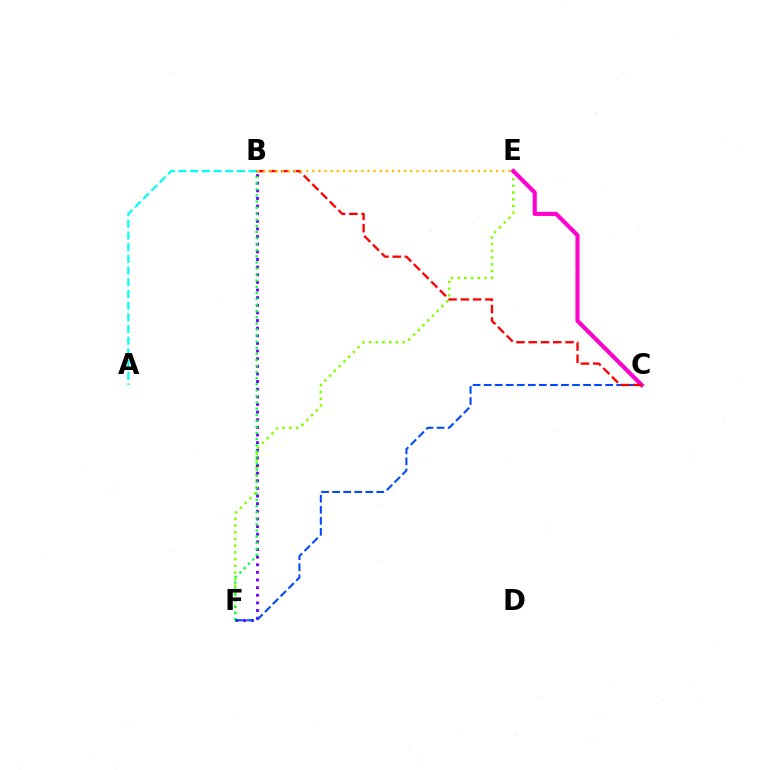{('A', 'B'): [{'color': '#00fff6', 'line_style': 'dashed', 'thickness': 1.59}], ('E', 'F'): [{'color': '#84ff00', 'line_style': 'dotted', 'thickness': 1.83}], ('C', 'E'): [{'color': '#ff00cf', 'line_style': 'solid', 'thickness': 2.96}], ('B', 'F'): [{'color': '#7200ff', 'line_style': 'dotted', 'thickness': 2.07}, {'color': '#00ff39', 'line_style': 'dotted', 'thickness': 1.66}], ('C', 'F'): [{'color': '#004bff', 'line_style': 'dashed', 'thickness': 1.5}], ('B', 'C'): [{'color': '#ff0000', 'line_style': 'dashed', 'thickness': 1.67}], ('B', 'E'): [{'color': '#ffbd00', 'line_style': 'dotted', 'thickness': 1.66}]}